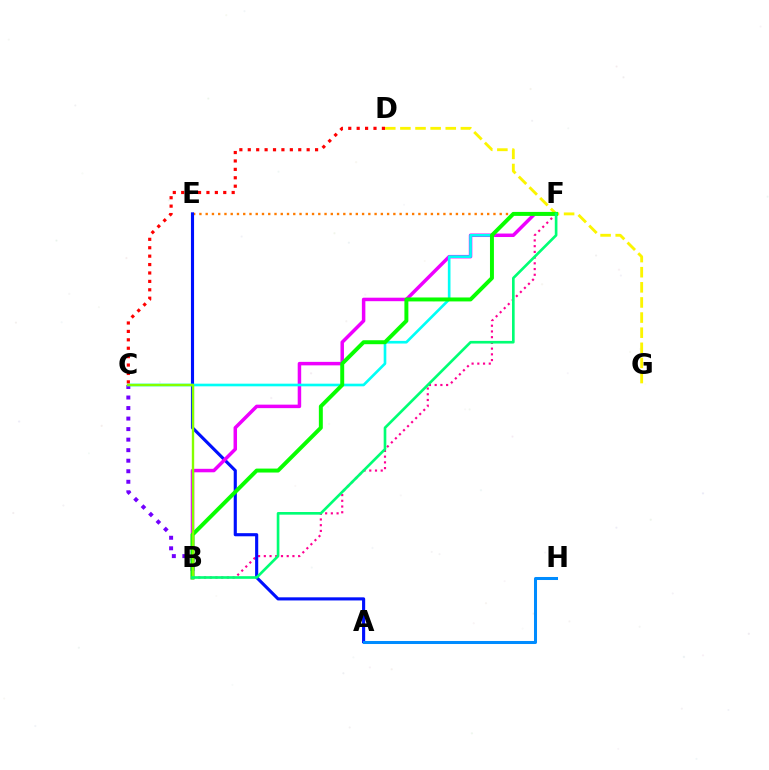{('B', 'F'): [{'color': '#ff0094', 'line_style': 'dotted', 'thickness': 1.55}, {'color': '#ee00ff', 'line_style': 'solid', 'thickness': 2.51}, {'color': '#08ff00', 'line_style': 'solid', 'thickness': 2.85}, {'color': '#00ff74', 'line_style': 'solid', 'thickness': 1.91}], ('E', 'F'): [{'color': '#ff7c00', 'line_style': 'dotted', 'thickness': 1.7}], ('D', 'G'): [{'color': '#fcf500', 'line_style': 'dashed', 'thickness': 2.05}], ('A', 'E'): [{'color': '#0010ff', 'line_style': 'solid', 'thickness': 2.25}], ('A', 'H'): [{'color': '#008cff', 'line_style': 'solid', 'thickness': 2.18}], ('B', 'C'): [{'color': '#7200ff', 'line_style': 'dotted', 'thickness': 2.86}, {'color': '#84ff00', 'line_style': 'solid', 'thickness': 1.7}], ('C', 'F'): [{'color': '#00fff6', 'line_style': 'solid', 'thickness': 1.91}], ('C', 'D'): [{'color': '#ff0000', 'line_style': 'dotted', 'thickness': 2.29}]}